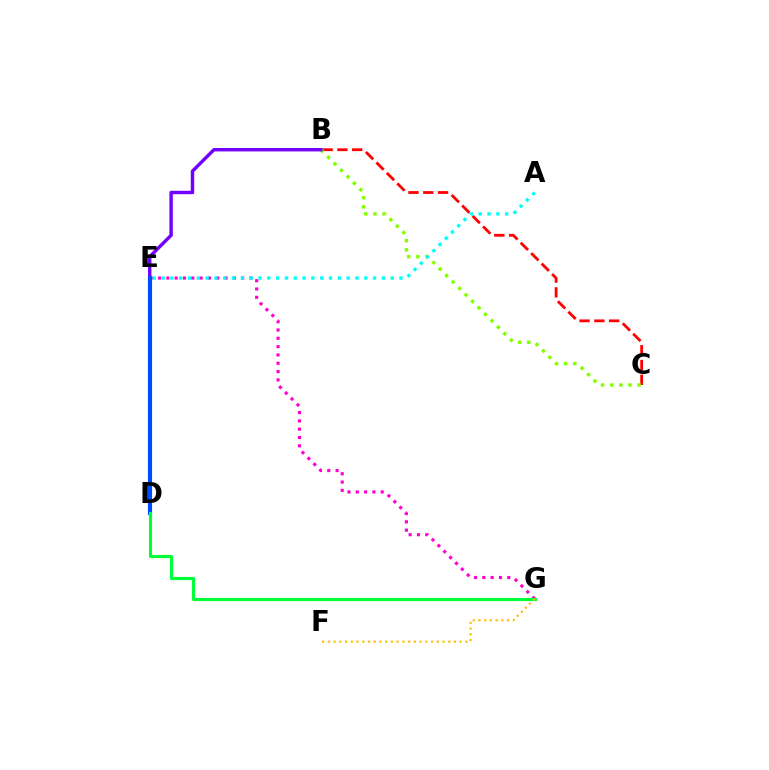{('B', 'C'): [{'color': '#ff0000', 'line_style': 'dashed', 'thickness': 2.01}, {'color': '#84ff00', 'line_style': 'dotted', 'thickness': 2.49}], ('E', 'G'): [{'color': '#ff00cf', 'line_style': 'dotted', 'thickness': 2.26}], ('B', 'E'): [{'color': '#7200ff', 'line_style': 'solid', 'thickness': 2.46}], ('D', 'E'): [{'color': '#004bff', 'line_style': 'solid', 'thickness': 2.96}], ('D', 'G'): [{'color': '#00ff39', 'line_style': 'solid', 'thickness': 2.27}], ('A', 'E'): [{'color': '#00fff6', 'line_style': 'dotted', 'thickness': 2.39}], ('F', 'G'): [{'color': '#ffbd00', 'line_style': 'dotted', 'thickness': 1.56}]}